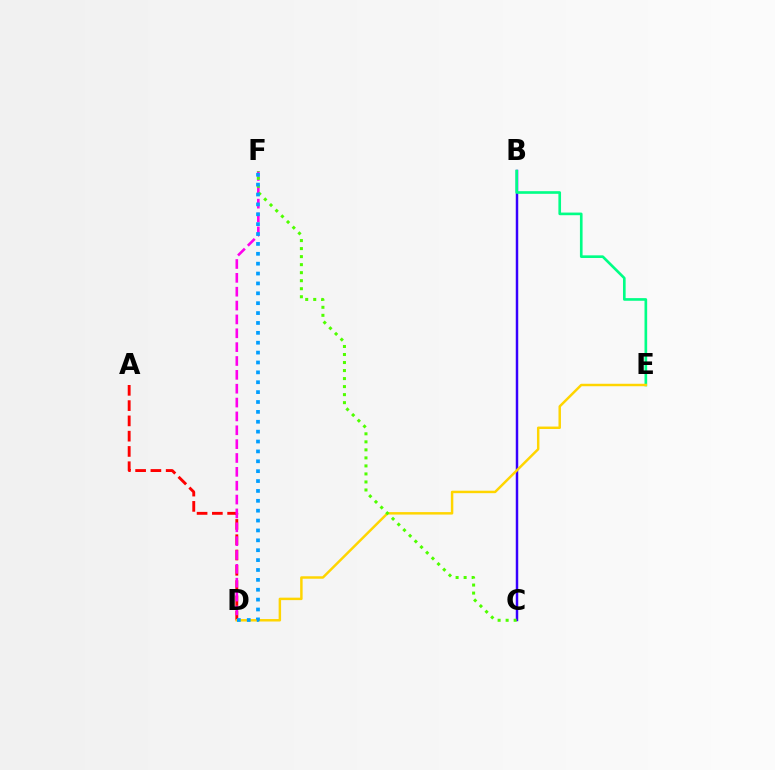{('A', 'D'): [{'color': '#ff0000', 'line_style': 'dashed', 'thickness': 2.08}], ('B', 'C'): [{'color': '#3700ff', 'line_style': 'solid', 'thickness': 1.78}], ('D', 'F'): [{'color': '#ff00ed', 'line_style': 'dashed', 'thickness': 1.88}, {'color': '#009eff', 'line_style': 'dotted', 'thickness': 2.68}], ('B', 'E'): [{'color': '#00ff86', 'line_style': 'solid', 'thickness': 1.9}], ('D', 'E'): [{'color': '#ffd500', 'line_style': 'solid', 'thickness': 1.77}], ('C', 'F'): [{'color': '#4fff00', 'line_style': 'dotted', 'thickness': 2.18}]}